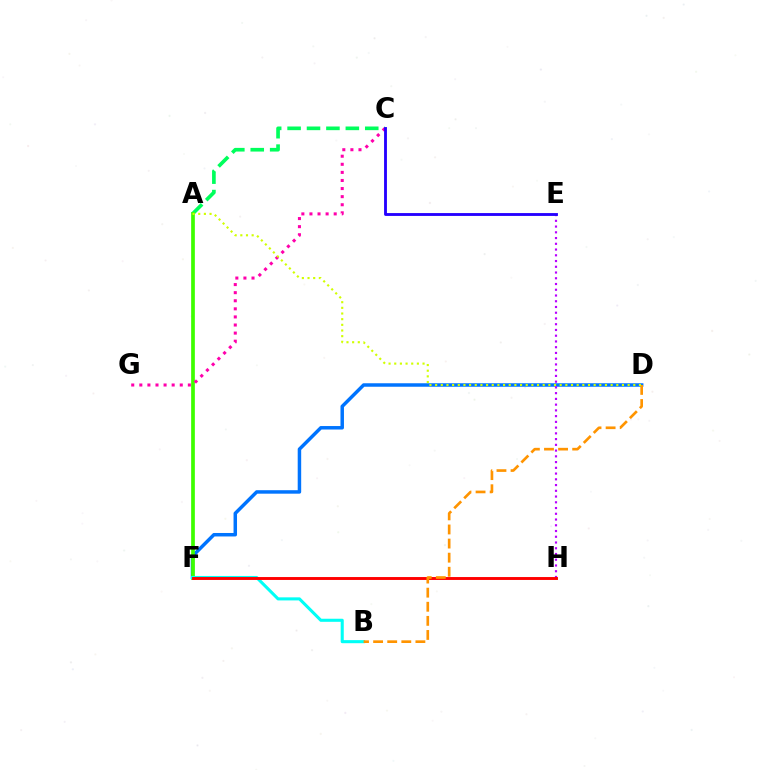{('D', 'F'): [{'color': '#0074ff', 'line_style': 'solid', 'thickness': 2.51}], ('A', 'C'): [{'color': '#00ff5c', 'line_style': 'dashed', 'thickness': 2.64}], ('A', 'F'): [{'color': '#3dff00', 'line_style': 'solid', 'thickness': 2.66}], ('B', 'F'): [{'color': '#00fff6', 'line_style': 'solid', 'thickness': 2.21}], ('E', 'H'): [{'color': '#b900ff', 'line_style': 'dotted', 'thickness': 1.56}], ('C', 'G'): [{'color': '#ff00ac', 'line_style': 'dotted', 'thickness': 2.2}], ('C', 'E'): [{'color': '#2500ff', 'line_style': 'solid', 'thickness': 2.05}], ('F', 'H'): [{'color': '#ff0000', 'line_style': 'solid', 'thickness': 2.09}], ('B', 'D'): [{'color': '#ff9400', 'line_style': 'dashed', 'thickness': 1.92}], ('A', 'D'): [{'color': '#d1ff00', 'line_style': 'dotted', 'thickness': 1.54}]}